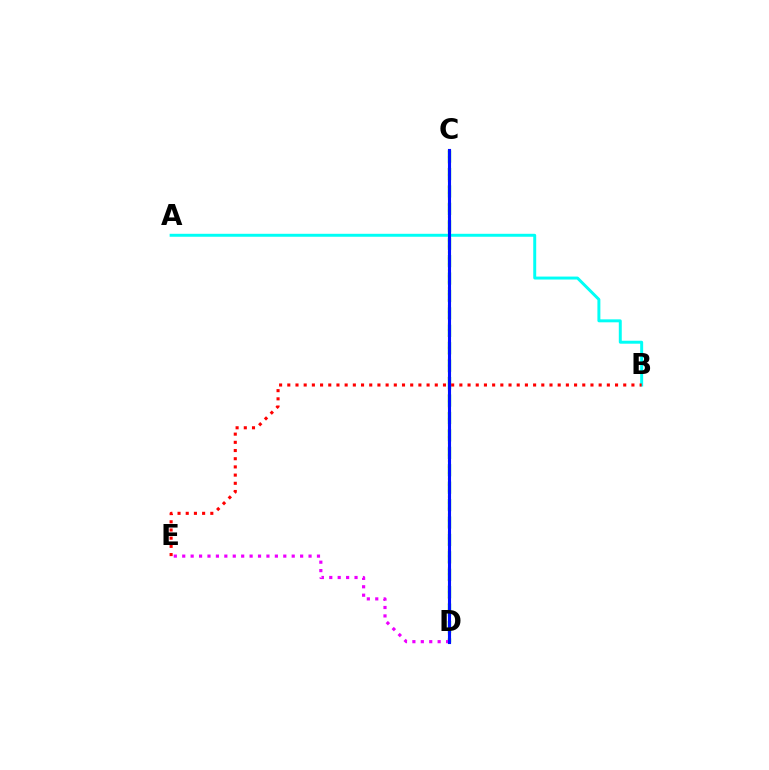{('C', 'D'): [{'color': '#08ff00', 'line_style': 'dashed', 'thickness': 2.37}, {'color': '#fcf500', 'line_style': 'dotted', 'thickness': 1.62}, {'color': '#0010ff', 'line_style': 'solid', 'thickness': 2.24}], ('A', 'B'): [{'color': '#00fff6', 'line_style': 'solid', 'thickness': 2.13}], ('B', 'E'): [{'color': '#ff0000', 'line_style': 'dotted', 'thickness': 2.23}], ('D', 'E'): [{'color': '#ee00ff', 'line_style': 'dotted', 'thickness': 2.29}]}